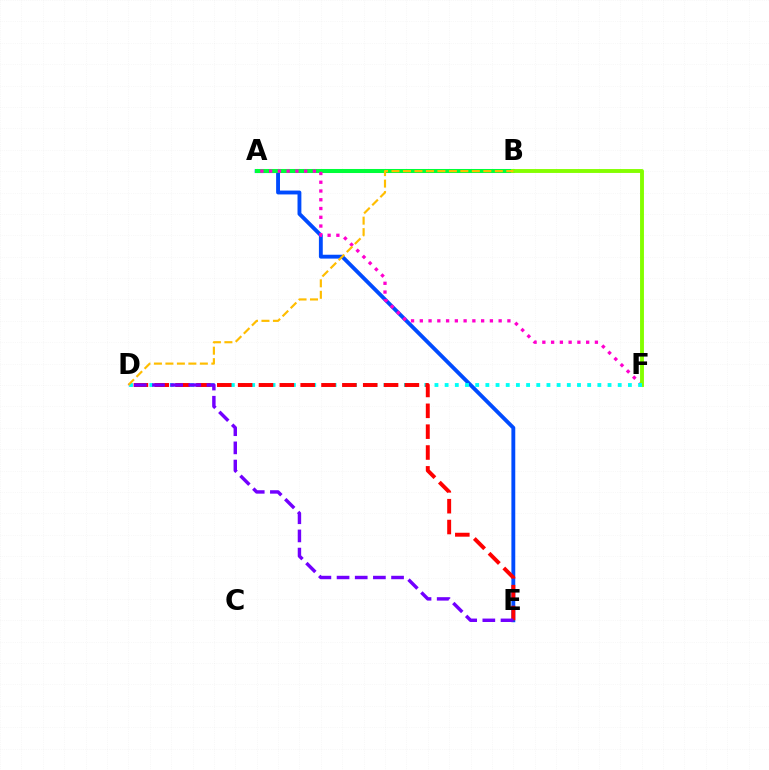{('A', 'E'): [{'color': '#004bff', 'line_style': 'solid', 'thickness': 2.78}], ('A', 'B'): [{'color': '#00ff39', 'line_style': 'solid', 'thickness': 2.91}], ('A', 'F'): [{'color': '#ff00cf', 'line_style': 'dotted', 'thickness': 2.38}], ('B', 'F'): [{'color': '#84ff00', 'line_style': 'solid', 'thickness': 2.8}], ('D', 'F'): [{'color': '#00fff6', 'line_style': 'dotted', 'thickness': 2.77}], ('D', 'E'): [{'color': '#ff0000', 'line_style': 'dashed', 'thickness': 2.83}, {'color': '#7200ff', 'line_style': 'dashed', 'thickness': 2.47}], ('B', 'D'): [{'color': '#ffbd00', 'line_style': 'dashed', 'thickness': 1.56}]}